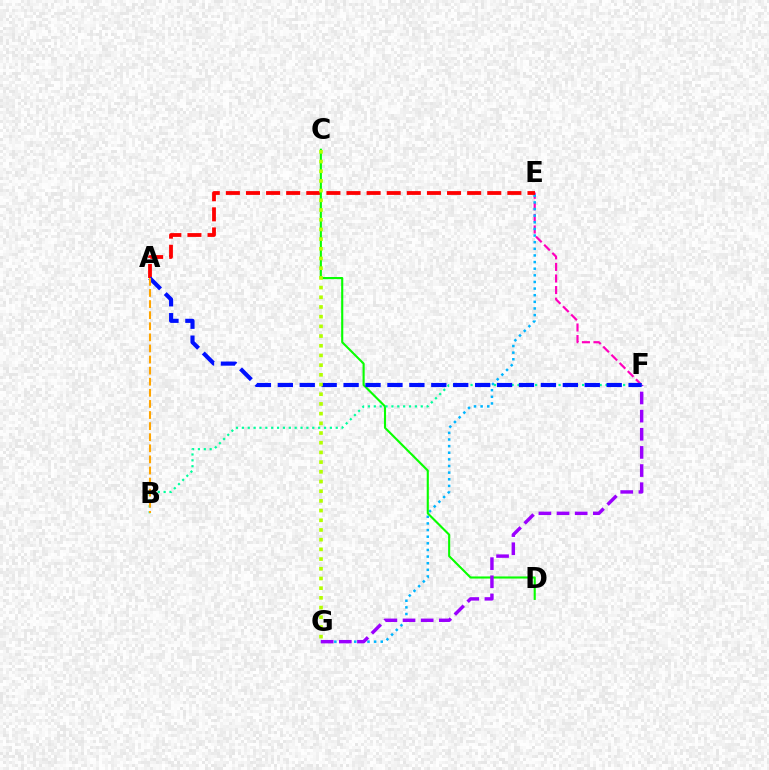{('E', 'F'): [{'color': '#ff00bd', 'line_style': 'dashed', 'thickness': 1.57}], ('E', 'G'): [{'color': '#00b5ff', 'line_style': 'dotted', 'thickness': 1.8}], ('A', 'E'): [{'color': '#ff0000', 'line_style': 'dashed', 'thickness': 2.73}], ('C', 'D'): [{'color': '#08ff00', 'line_style': 'solid', 'thickness': 1.52}], ('F', 'G'): [{'color': '#9b00ff', 'line_style': 'dashed', 'thickness': 2.47}], ('B', 'F'): [{'color': '#00ff9d', 'line_style': 'dotted', 'thickness': 1.59}], ('A', 'F'): [{'color': '#0010ff', 'line_style': 'dashed', 'thickness': 2.98}], ('A', 'B'): [{'color': '#ffa500', 'line_style': 'dashed', 'thickness': 1.51}], ('C', 'G'): [{'color': '#b3ff00', 'line_style': 'dotted', 'thickness': 2.63}]}